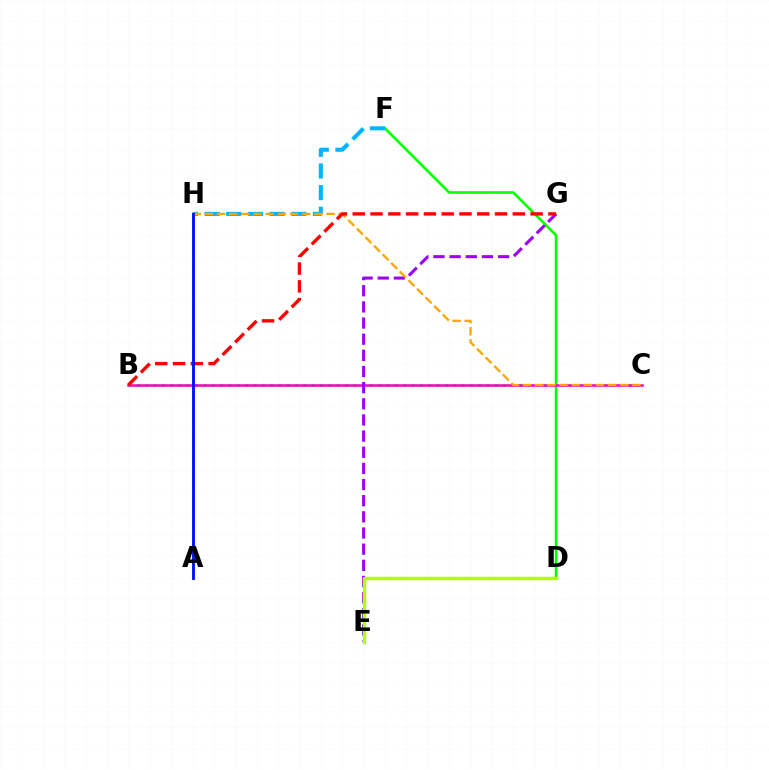{('D', 'F'): [{'color': '#08ff00', 'line_style': 'solid', 'thickness': 1.89}], ('B', 'C'): [{'color': '#00ff9d', 'line_style': 'dotted', 'thickness': 2.26}, {'color': '#ff00bd', 'line_style': 'solid', 'thickness': 1.82}], ('F', 'H'): [{'color': '#00b5ff', 'line_style': 'dashed', 'thickness': 2.94}], ('E', 'G'): [{'color': '#9b00ff', 'line_style': 'dashed', 'thickness': 2.19}], ('C', 'H'): [{'color': '#ffa500', 'line_style': 'dashed', 'thickness': 1.65}], ('B', 'G'): [{'color': '#ff0000', 'line_style': 'dashed', 'thickness': 2.42}], ('D', 'E'): [{'color': '#b3ff00', 'line_style': 'solid', 'thickness': 2.49}], ('A', 'H'): [{'color': '#0010ff', 'line_style': 'solid', 'thickness': 2.07}]}